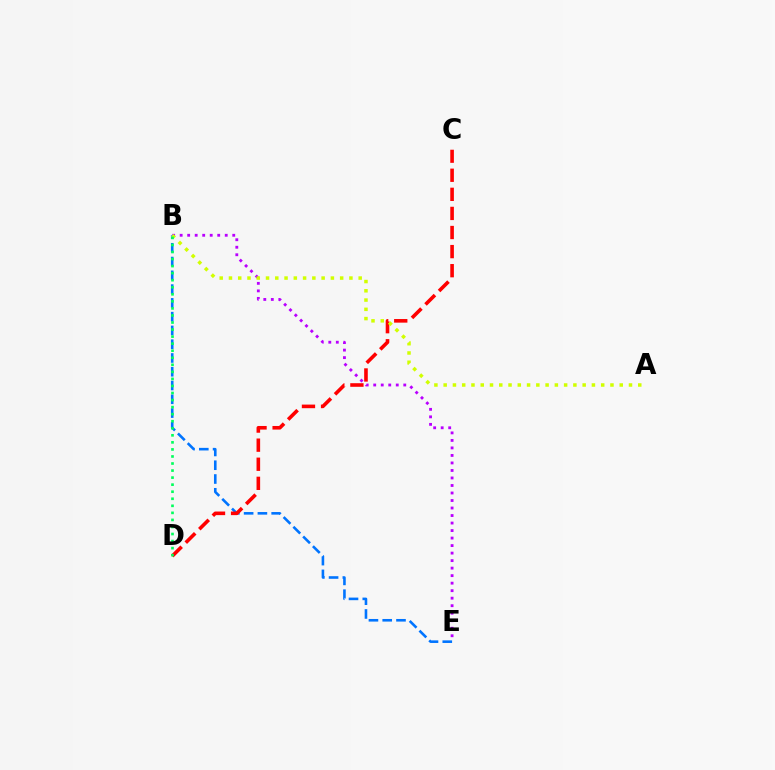{('B', 'E'): [{'color': '#0074ff', 'line_style': 'dashed', 'thickness': 1.87}, {'color': '#b900ff', 'line_style': 'dotted', 'thickness': 2.04}], ('C', 'D'): [{'color': '#ff0000', 'line_style': 'dashed', 'thickness': 2.59}], ('A', 'B'): [{'color': '#d1ff00', 'line_style': 'dotted', 'thickness': 2.52}], ('B', 'D'): [{'color': '#00ff5c', 'line_style': 'dotted', 'thickness': 1.92}]}